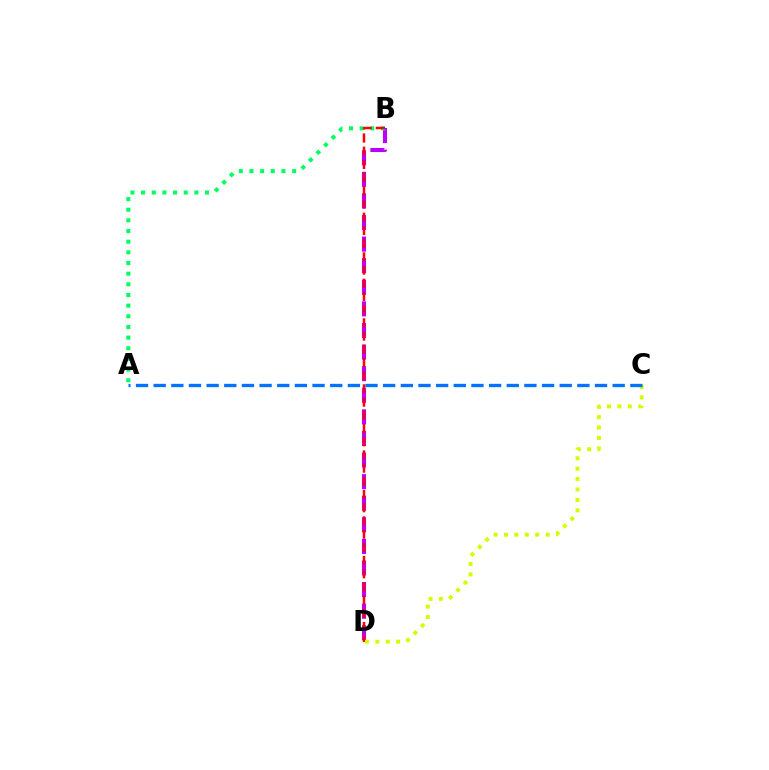{('B', 'D'): [{'color': '#b900ff', 'line_style': 'dashed', 'thickness': 2.93}, {'color': '#ff0000', 'line_style': 'dashed', 'thickness': 1.79}], ('A', 'B'): [{'color': '#00ff5c', 'line_style': 'dotted', 'thickness': 2.9}], ('C', 'D'): [{'color': '#d1ff00', 'line_style': 'dotted', 'thickness': 2.83}], ('A', 'C'): [{'color': '#0074ff', 'line_style': 'dashed', 'thickness': 2.4}]}